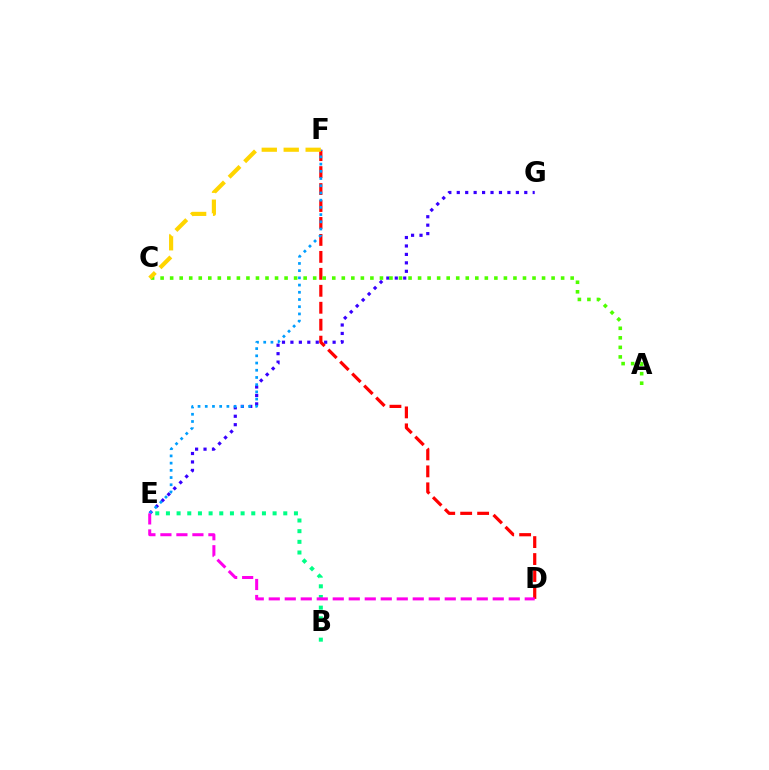{('E', 'G'): [{'color': '#3700ff', 'line_style': 'dotted', 'thickness': 2.29}], ('B', 'E'): [{'color': '#00ff86', 'line_style': 'dotted', 'thickness': 2.9}], ('D', 'F'): [{'color': '#ff0000', 'line_style': 'dashed', 'thickness': 2.3}], ('A', 'C'): [{'color': '#4fff00', 'line_style': 'dotted', 'thickness': 2.59}], ('E', 'F'): [{'color': '#009eff', 'line_style': 'dotted', 'thickness': 1.96}], ('D', 'E'): [{'color': '#ff00ed', 'line_style': 'dashed', 'thickness': 2.17}], ('C', 'F'): [{'color': '#ffd500', 'line_style': 'dashed', 'thickness': 2.98}]}